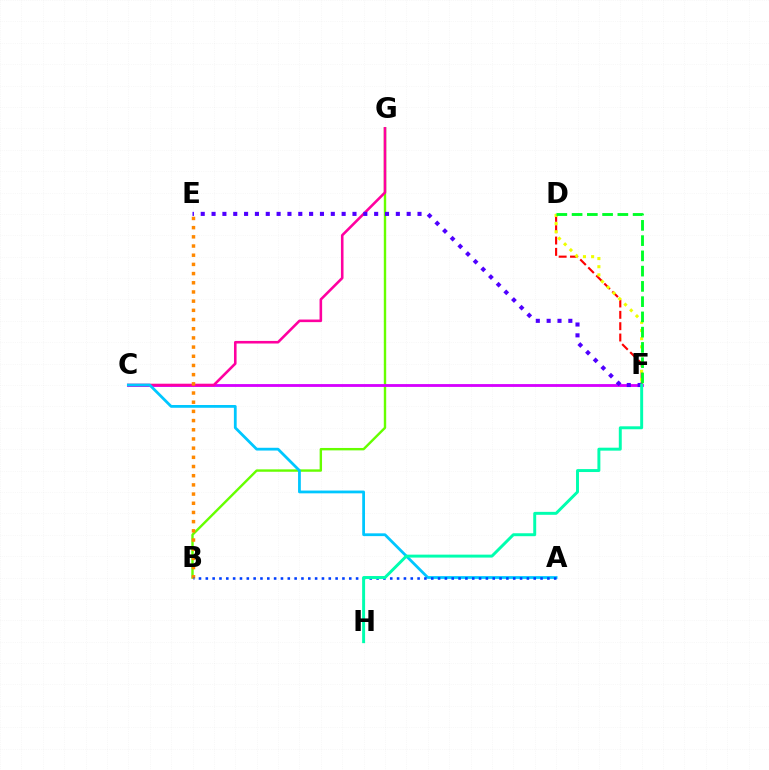{('D', 'F'): [{'color': '#ff0000', 'line_style': 'dashed', 'thickness': 1.54}, {'color': '#eeff00', 'line_style': 'dotted', 'thickness': 2.22}, {'color': '#00ff27', 'line_style': 'dashed', 'thickness': 2.07}], ('B', 'G'): [{'color': '#66ff00', 'line_style': 'solid', 'thickness': 1.73}], ('C', 'F'): [{'color': '#d600ff', 'line_style': 'solid', 'thickness': 2.03}], ('C', 'G'): [{'color': '#ff00a0', 'line_style': 'solid', 'thickness': 1.86}], ('B', 'E'): [{'color': '#ff8800', 'line_style': 'dotted', 'thickness': 2.5}], ('A', 'C'): [{'color': '#00c7ff', 'line_style': 'solid', 'thickness': 2.0}], ('E', 'F'): [{'color': '#4f00ff', 'line_style': 'dotted', 'thickness': 2.95}], ('A', 'B'): [{'color': '#003fff', 'line_style': 'dotted', 'thickness': 1.86}], ('F', 'H'): [{'color': '#00ffaf', 'line_style': 'solid', 'thickness': 2.12}]}